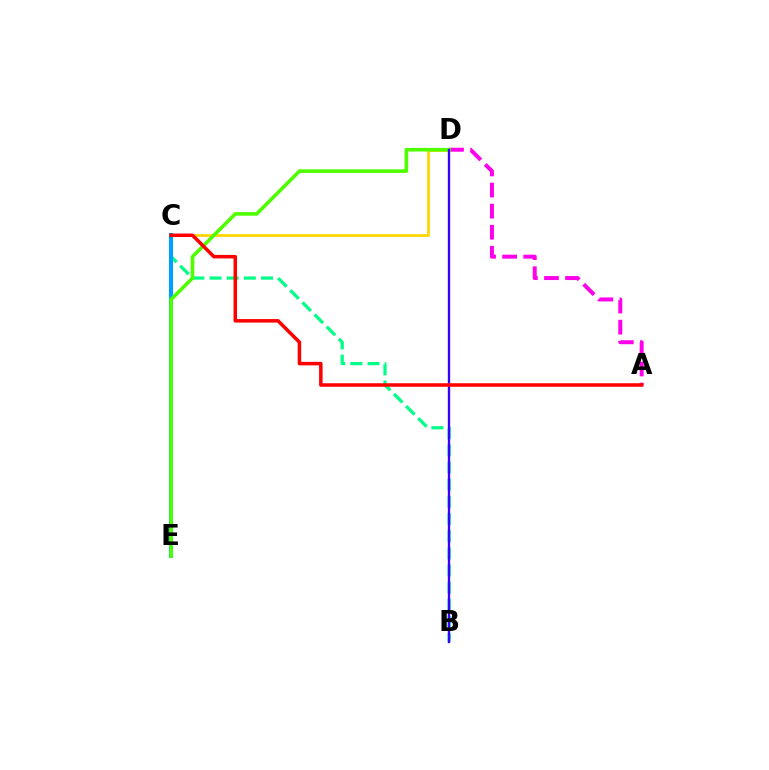{('B', 'C'): [{'color': '#00ff86', 'line_style': 'dashed', 'thickness': 2.33}], ('A', 'D'): [{'color': '#ff00ed', 'line_style': 'dashed', 'thickness': 2.86}], ('C', 'E'): [{'color': '#009eff', 'line_style': 'solid', 'thickness': 2.96}], ('C', 'D'): [{'color': '#ffd500', 'line_style': 'solid', 'thickness': 1.98}], ('D', 'E'): [{'color': '#4fff00', 'line_style': 'solid', 'thickness': 2.6}], ('B', 'D'): [{'color': '#3700ff', 'line_style': 'solid', 'thickness': 1.69}], ('A', 'C'): [{'color': '#ff0000', 'line_style': 'solid', 'thickness': 2.53}]}